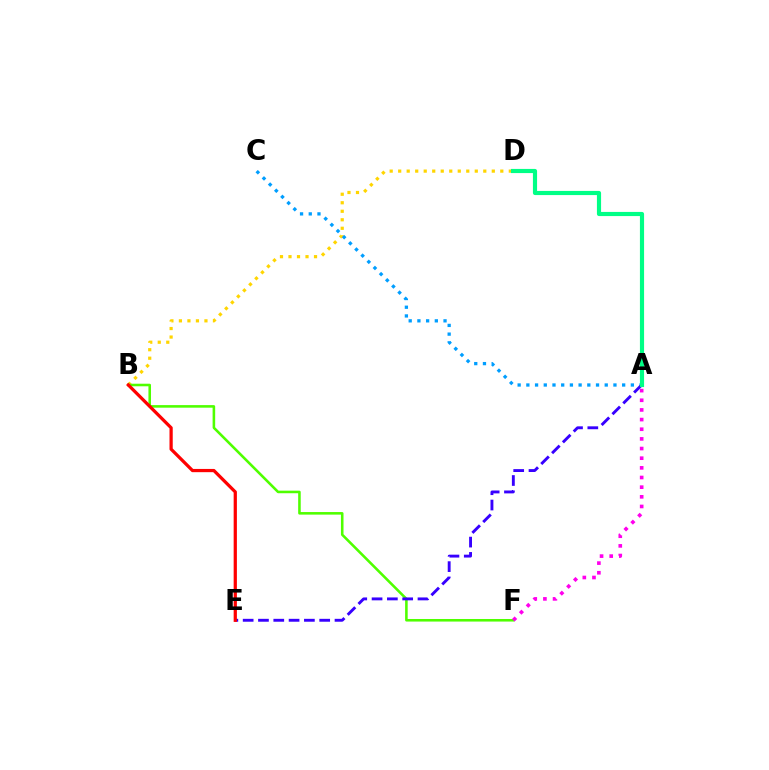{('B', 'D'): [{'color': '#ffd500', 'line_style': 'dotted', 'thickness': 2.31}], ('A', 'C'): [{'color': '#009eff', 'line_style': 'dotted', 'thickness': 2.37}], ('B', 'F'): [{'color': '#4fff00', 'line_style': 'solid', 'thickness': 1.85}], ('A', 'F'): [{'color': '#ff00ed', 'line_style': 'dotted', 'thickness': 2.62}], ('A', 'E'): [{'color': '#3700ff', 'line_style': 'dashed', 'thickness': 2.08}], ('A', 'D'): [{'color': '#00ff86', 'line_style': 'solid', 'thickness': 2.99}], ('B', 'E'): [{'color': '#ff0000', 'line_style': 'solid', 'thickness': 2.33}]}